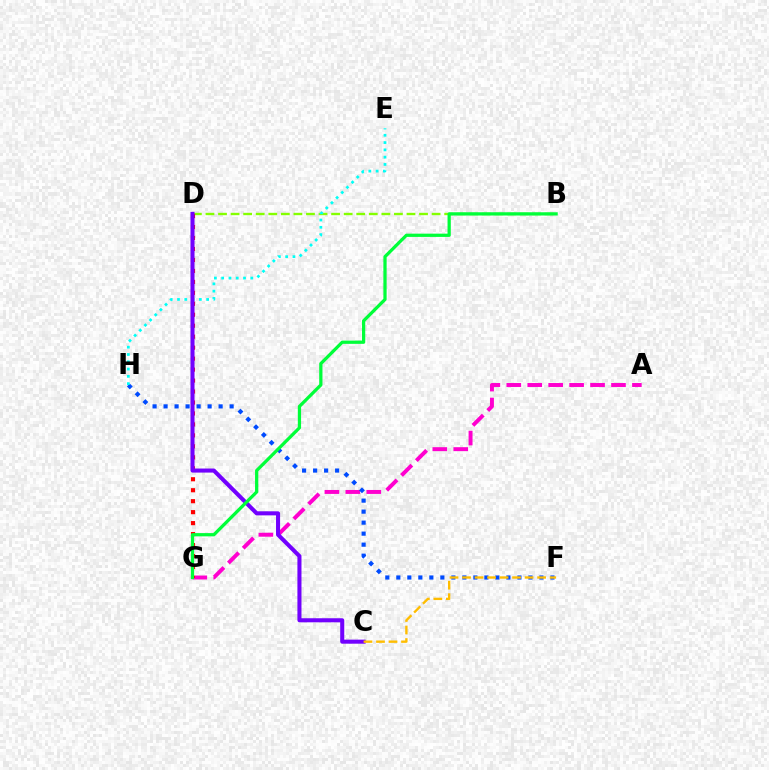{('B', 'D'): [{'color': '#84ff00', 'line_style': 'dashed', 'thickness': 1.71}], ('A', 'G'): [{'color': '#ff00cf', 'line_style': 'dashed', 'thickness': 2.84}], ('D', 'G'): [{'color': '#ff0000', 'line_style': 'dotted', 'thickness': 2.98}], ('F', 'H'): [{'color': '#004bff', 'line_style': 'dotted', 'thickness': 2.99}], ('E', 'H'): [{'color': '#00fff6', 'line_style': 'dotted', 'thickness': 1.98}], ('C', 'D'): [{'color': '#7200ff', 'line_style': 'solid', 'thickness': 2.92}], ('B', 'G'): [{'color': '#00ff39', 'line_style': 'solid', 'thickness': 2.34}], ('C', 'F'): [{'color': '#ffbd00', 'line_style': 'dashed', 'thickness': 1.7}]}